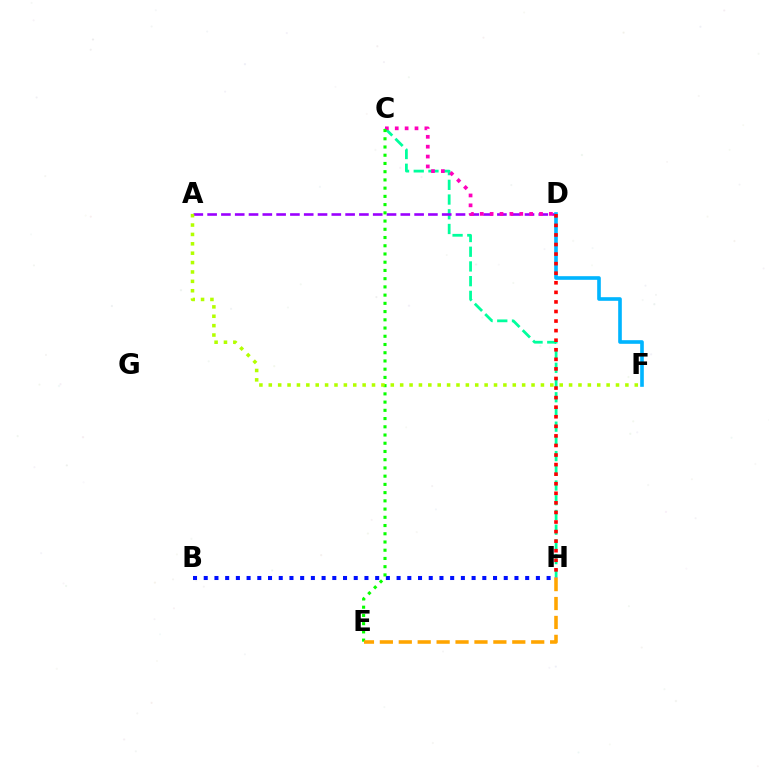{('C', 'H'): [{'color': '#00ff9d', 'line_style': 'dashed', 'thickness': 2.0}], ('A', 'D'): [{'color': '#9b00ff', 'line_style': 'dashed', 'thickness': 1.87}], ('C', 'D'): [{'color': '#ff00bd', 'line_style': 'dotted', 'thickness': 2.68}], ('D', 'F'): [{'color': '#00b5ff', 'line_style': 'solid', 'thickness': 2.61}], ('B', 'H'): [{'color': '#0010ff', 'line_style': 'dotted', 'thickness': 2.91}], ('D', 'H'): [{'color': '#ff0000', 'line_style': 'dotted', 'thickness': 2.6}], ('C', 'E'): [{'color': '#08ff00', 'line_style': 'dotted', 'thickness': 2.24}], ('A', 'F'): [{'color': '#b3ff00', 'line_style': 'dotted', 'thickness': 2.55}], ('E', 'H'): [{'color': '#ffa500', 'line_style': 'dashed', 'thickness': 2.57}]}